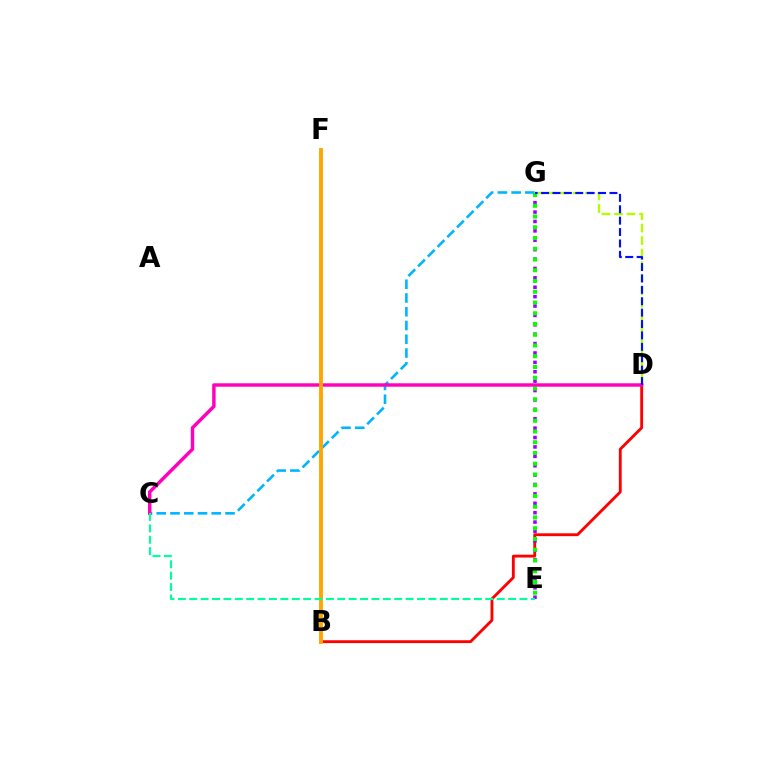{('B', 'D'): [{'color': '#ff0000', 'line_style': 'solid', 'thickness': 2.05}], ('E', 'G'): [{'color': '#9b00ff', 'line_style': 'dotted', 'thickness': 2.55}, {'color': '#08ff00', 'line_style': 'dotted', 'thickness': 2.92}], ('D', 'G'): [{'color': '#b3ff00', 'line_style': 'dashed', 'thickness': 1.7}, {'color': '#0010ff', 'line_style': 'dashed', 'thickness': 1.55}], ('C', 'G'): [{'color': '#00b5ff', 'line_style': 'dashed', 'thickness': 1.87}], ('C', 'D'): [{'color': '#ff00bd', 'line_style': 'solid', 'thickness': 2.48}], ('B', 'F'): [{'color': '#ffa500', 'line_style': 'solid', 'thickness': 2.79}], ('C', 'E'): [{'color': '#00ff9d', 'line_style': 'dashed', 'thickness': 1.55}]}